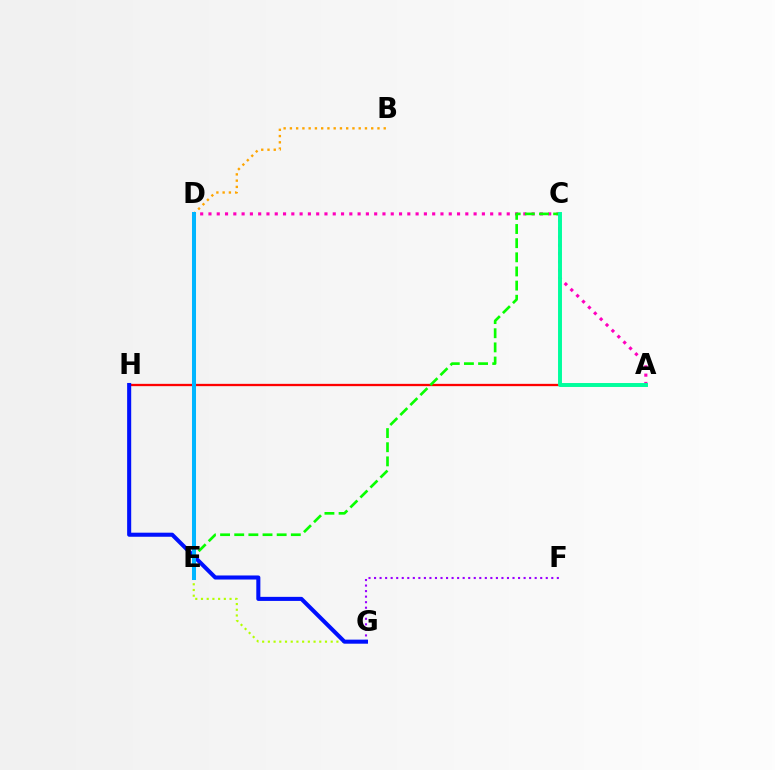{('A', 'H'): [{'color': '#ff0000', 'line_style': 'solid', 'thickness': 1.66}], ('A', 'D'): [{'color': '#ff00bd', 'line_style': 'dotted', 'thickness': 2.25}], ('E', 'G'): [{'color': '#b3ff00', 'line_style': 'dotted', 'thickness': 1.55}], ('C', 'E'): [{'color': '#08ff00', 'line_style': 'dashed', 'thickness': 1.92}], ('F', 'G'): [{'color': '#9b00ff', 'line_style': 'dotted', 'thickness': 1.5}], ('B', 'D'): [{'color': '#ffa500', 'line_style': 'dotted', 'thickness': 1.7}], ('A', 'C'): [{'color': '#00ff9d', 'line_style': 'solid', 'thickness': 2.83}], ('G', 'H'): [{'color': '#0010ff', 'line_style': 'solid', 'thickness': 2.92}], ('D', 'E'): [{'color': '#00b5ff', 'line_style': 'solid', 'thickness': 2.9}]}